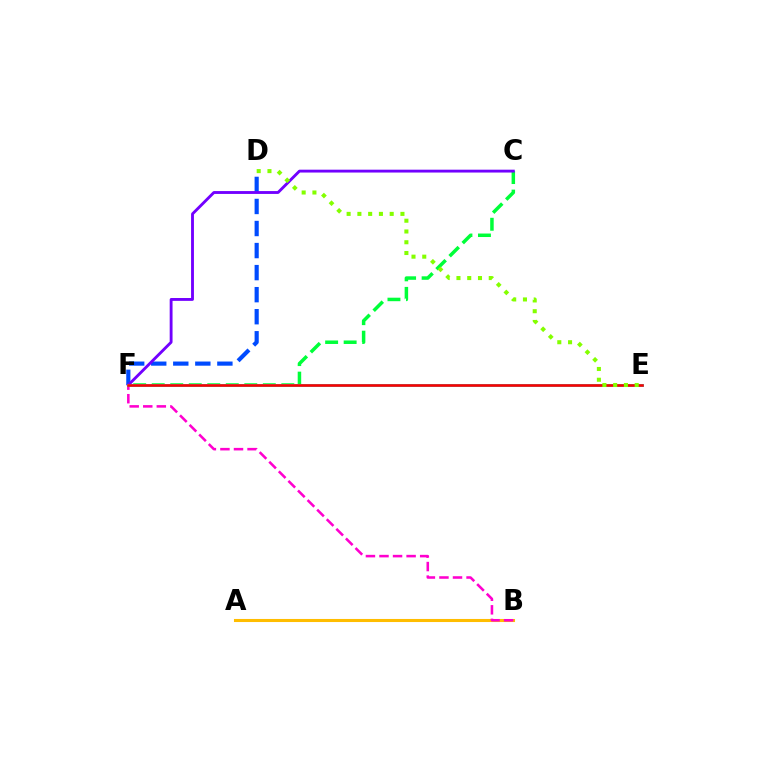{('D', 'F'): [{'color': '#004bff', 'line_style': 'dashed', 'thickness': 3.0}], ('A', 'B'): [{'color': '#ffbd00', 'line_style': 'solid', 'thickness': 2.21}], ('C', 'F'): [{'color': '#00ff39', 'line_style': 'dashed', 'thickness': 2.52}, {'color': '#7200ff', 'line_style': 'solid', 'thickness': 2.06}], ('B', 'F'): [{'color': '#ff00cf', 'line_style': 'dashed', 'thickness': 1.84}], ('E', 'F'): [{'color': '#00fff6', 'line_style': 'solid', 'thickness': 2.12}, {'color': '#ff0000', 'line_style': 'solid', 'thickness': 1.9}], ('D', 'E'): [{'color': '#84ff00', 'line_style': 'dotted', 'thickness': 2.92}]}